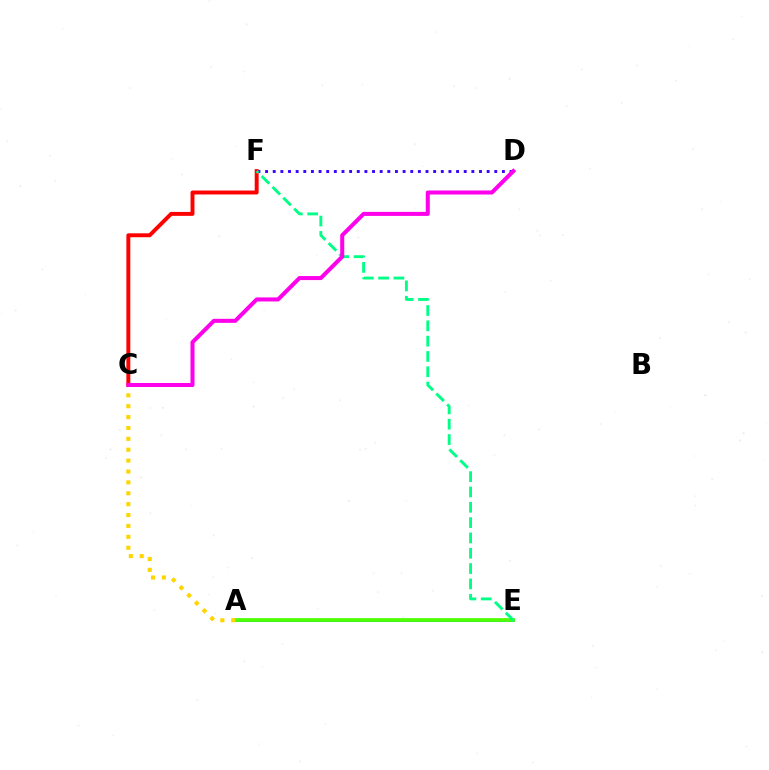{('A', 'E'): [{'color': '#009eff', 'line_style': 'solid', 'thickness': 2.17}, {'color': '#4fff00', 'line_style': 'solid', 'thickness': 2.69}], ('C', 'F'): [{'color': '#ff0000', 'line_style': 'solid', 'thickness': 2.83}], ('A', 'C'): [{'color': '#ffd500', 'line_style': 'dotted', 'thickness': 2.96}], ('D', 'F'): [{'color': '#3700ff', 'line_style': 'dotted', 'thickness': 2.08}], ('E', 'F'): [{'color': '#00ff86', 'line_style': 'dashed', 'thickness': 2.08}], ('C', 'D'): [{'color': '#ff00ed', 'line_style': 'solid', 'thickness': 2.91}]}